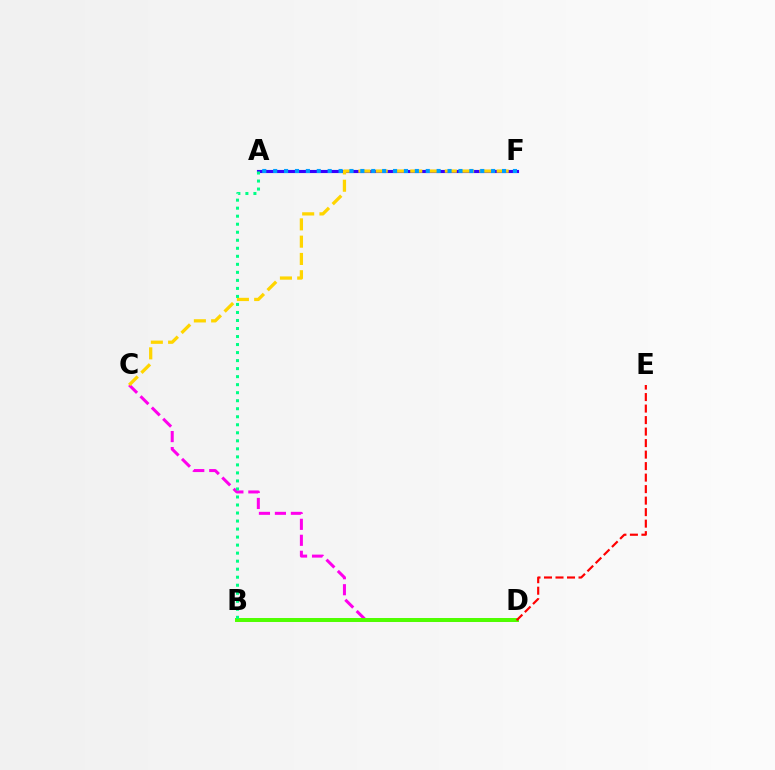{('C', 'D'): [{'color': '#ff00ed', 'line_style': 'dashed', 'thickness': 2.17}], ('A', 'F'): [{'color': '#3700ff', 'line_style': 'solid', 'thickness': 2.25}, {'color': '#009eff', 'line_style': 'dotted', 'thickness': 2.96}], ('C', 'F'): [{'color': '#ffd500', 'line_style': 'dashed', 'thickness': 2.35}], ('B', 'D'): [{'color': '#4fff00', 'line_style': 'solid', 'thickness': 2.86}], ('A', 'B'): [{'color': '#00ff86', 'line_style': 'dotted', 'thickness': 2.18}], ('D', 'E'): [{'color': '#ff0000', 'line_style': 'dashed', 'thickness': 1.56}]}